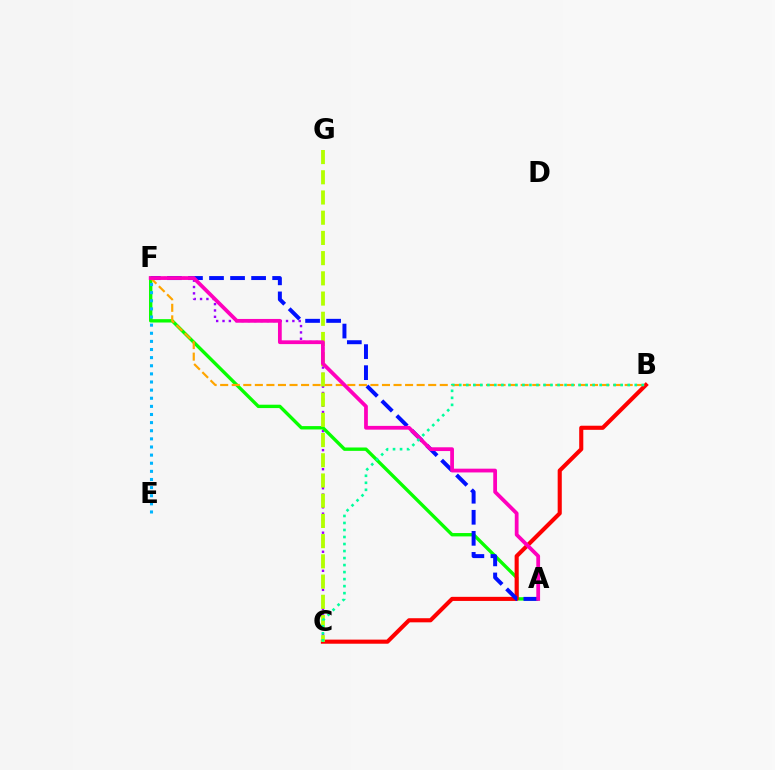{('C', 'F'): [{'color': '#9b00ff', 'line_style': 'dotted', 'thickness': 1.73}], ('A', 'F'): [{'color': '#08ff00', 'line_style': 'solid', 'thickness': 2.42}, {'color': '#0010ff', 'line_style': 'dashed', 'thickness': 2.86}, {'color': '#ff00bd', 'line_style': 'solid', 'thickness': 2.71}], ('B', 'C'): [{'color': '#ff0000', 'line_style': 'solid', 'thickness': 2.95}, {'color': '#00ff9d', 'line_style': 'dotted', 'thickness': 1.91}], ('E', 'F'): [{'color': '#00b5ff', 'line_style': 'dotted', 'thickness': 2.21}], ('B', 'F'): [{'color': '#ffa500', 'line_style': 'dashed', 'thickness': 1.57}], ('C', 'G'): [{'color': '#b3ff00', 'line_style': 'dashed', 'thickness': 2.75}]}